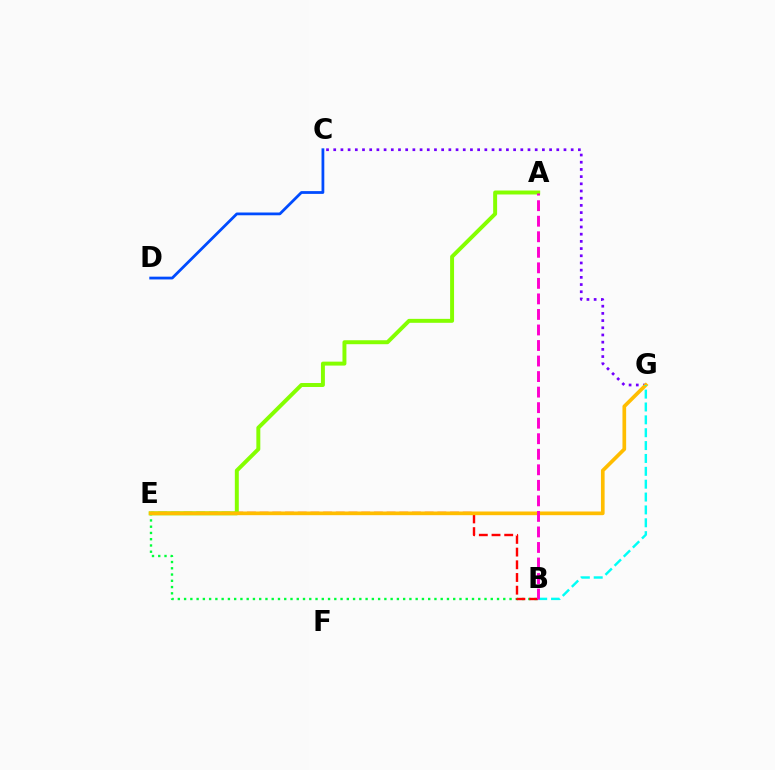{('B', 'E'): [{'color': '#00ff39', 'line_style': 'dotted', 'thickness': 1.7}, {'color': '#ff0000', 'line_style': 'dashed', 'thickness': 1.72}], ('A', 'E'): [{'color': '#84ff00', 'line_style': 'solid', 'thickness': 2.84}], ('C', 'D'): [{'color': '#004bff', 'line_style': 'solid', 'thickness': 2.0}], ('C', 'G'): [{'color': '#7200ff', 'line_style': 'dotted', 'thickness': 1.95}], ('E', 'G'): [{'color': '#ffbd00', 'line_style': 'solid', 'thickness': 2.65}], ('B', 'G'): [{'color': '#00fff6', 'line_style': 'dashed', 'thickness': 1.75}], ('A', 'B'): [{'color': '#ff00cf', 'line_style': 'dashed', 'thickness': 2.11}]}